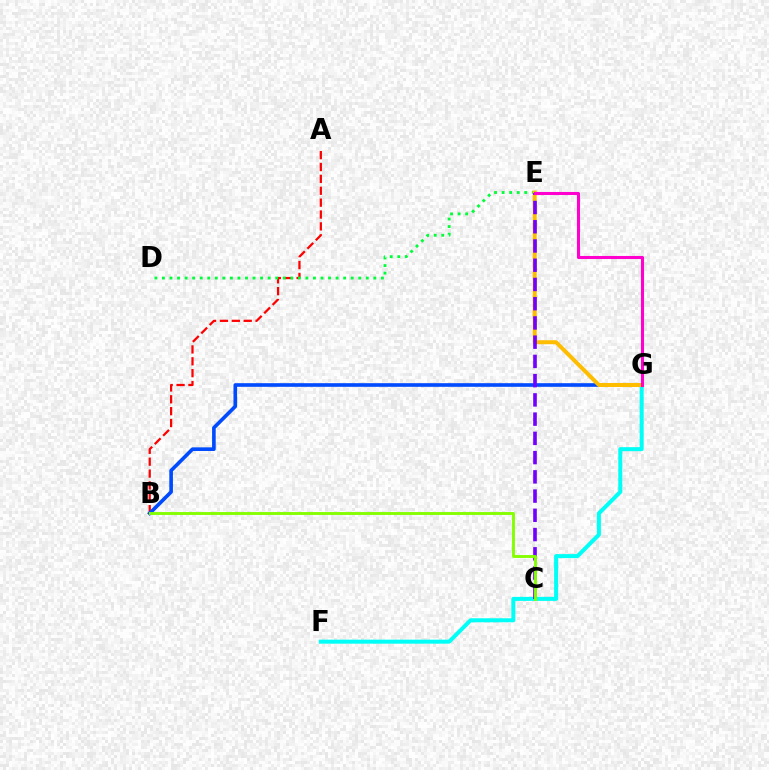{('A', 'B'): [{'color': '#ff0000', 'line_style': 'dashed', 'thickness': 1.61}], ('F', 'G'): [{'color': '#00fff6', 'line_style': 'solid', 'thickness': 2.89}], ('B', 'G'): [{'color': '#004bff', 'line_style': 'solid', 'thickness': 2.62}], ('D', 'E'): [{'color': '#00ff39', 'line_style': 'dotted', 'thickness': 2.05}], ('E', 'G'): [{'color': '#ffbd00', 'line_style': 'solid', 'thickness': 2.89}, {'color': '#ff00cf', 'line_style': 'solid', 'thickness': 2.21}], ('C', 'E'): [{'color': '#7200ff', 'line_style': 'dashed', 'thickness': 2.61}], ('B', 'C'): [{'color': '#84ff00', 'line_style': 'solid', 'thickness': 2.08}]}